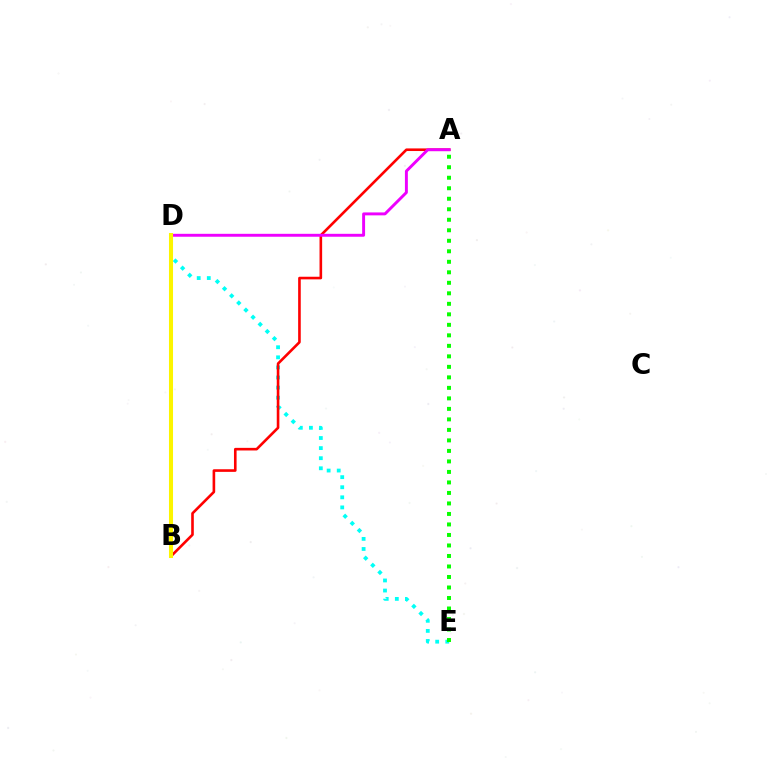{('D', 'E'): [{'color': '#00fff6', 'line_style': 'dotted', 'thickness': 2.74}], ('A', 'B'): [{'color': '#ff0000', 'line_style': 'solid', 'thickness': 1.89}], ('A', 'E'): [{'color': '#08ff00', 'line_style': 'dotted', 'thickness': 2.85}], ('B', 'D'): [{'color': '#0010ff', 'line_style': 'dashed', 'thickness': 1.64}, {'color': '#fcf500', 'line_style': 'solid', 'thickness': 2.91}], ('A', 'D'): [{'color': '#ee00ff', 'line_style': 'solid', 'thickness': 2.11}]}